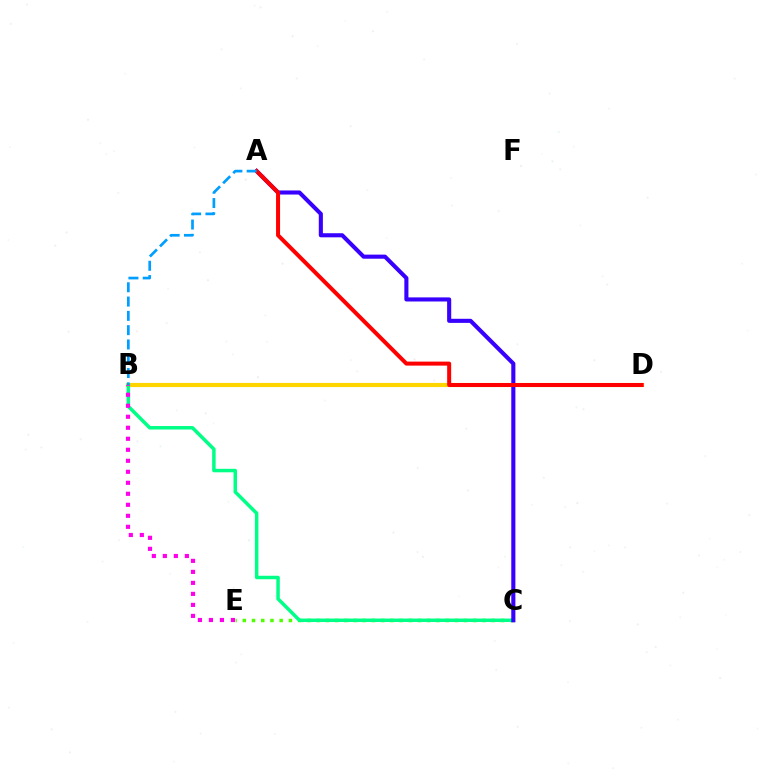{('B', 'D'): [{'color': '#ffd500', 'line_style': 'solid', 'thickness': 2.98}], ('C', 'E'): [{'color': '#4fff00', 'line_style': 'dotted', 'thickness': 2.51}], ('B', 'C'): [{'color': '#00ff86', 'line_style': 'solid', 'thickness': 2.51}], ('B', 'E'): [{'color': '#ff00ed', 'line_style': 'dotted', 'thickness': 2.99}], ('A', 'C'): [{'color': '#3700ff', 'line_style': 'solid', 'thickness': 2.94}], ('A', 'D'): [{'color': '#ff0000', 'line_style': 'solid', 'thickness': 2.88}], ('A', 'B'): [{'color': '#009eff', 'line_style': 'dashed', 'thickness': 1.94}]}